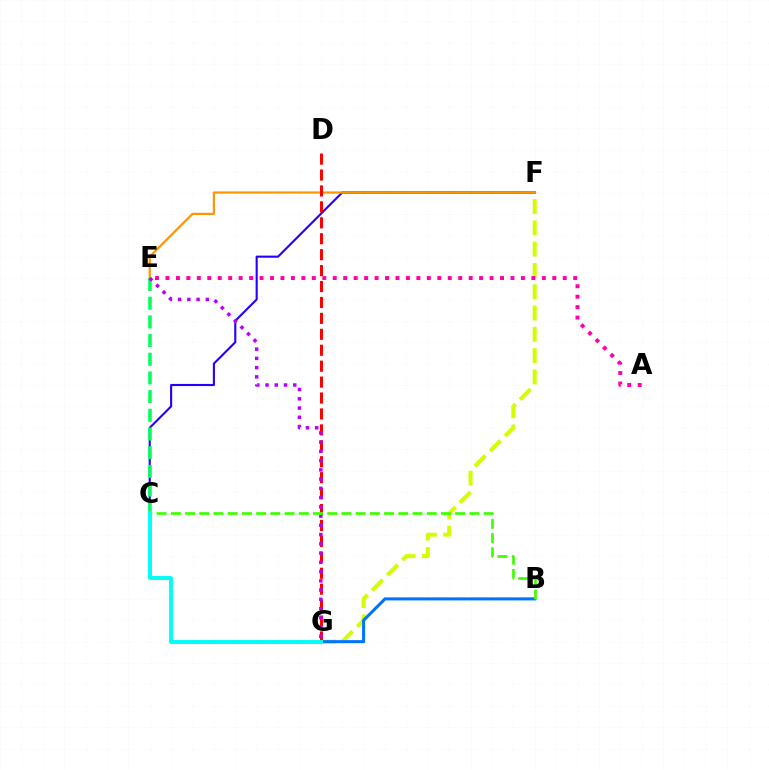{('C', 'F'): [{'color': '#2500ff', 'line_style': 'solid', 'thickness': 1.52}], ('F', 'G'): [{'color': '#d1ff00', 'line_style': 'dashed', 'thickness': 2.89}], ('E', 'F'): [{'color': '#ff9400', 'line_style': 'solid', 'thickness': 1.57}], ('B', 'G'): [{'color': '#0074ff', 'line_style': 'solid', 'thickness': 2.21}], ('C', 'E'): [{'color': '#00ff5c', 'line_style': 'dashed', 'thickness': 2.54}], ('A', 'E'): [{'color': '#ff00ac', 'line_style': 'dotted', 'thickness': 2.84}], ('D', 'G'): [{'color': '#ff0000', 'line_style': 'dashed', 'thickness': 2.16}], ('E', 'G'): [{'color': '#b900ff', 'line_style': 'dotted', 'thickness': 2.51}], ('B', 'C'): [{'color': '#3dff00', 'line_style': 'dashed', 'thickness': 1.93}], ('C', 'G'): [{'color': '#00fff6', 'line_style': 'solid', 'thickness': 2.83}]}